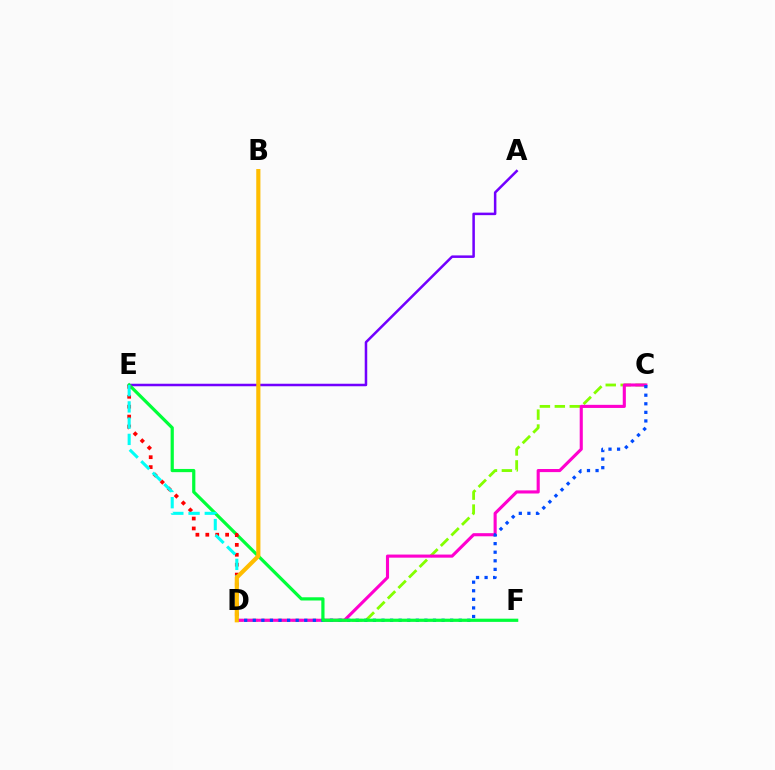{('C', 'D'): [{'color': '#84ff00', 'line_style': 'dashed', 'thickness': 2.03}, {'color': '#ff00cf', 'line_style': 'solid', 'thickness': 2.24}, {'color': '#004bff', 'line_style': 'dotted', 'thickness': 2.33}], ('A', 'E'): [{'color': '#7200ff', 'line_style': 'solid', 'thickness': 1.81}], ('E', 'F'): [{'color': '#00ff39', 'line_style': 'solid', 'thickness': 2.31}], ('D', 'E'): [{'color': '#ff0000', 'line_style': 'dotted', 'thickness': 2.69}, {'color': '#00fff6', 'line_style': 'dashed', 'thickness': 2.21}], ('B', 'D'): [{'color': '#ffbd00', 'line_style': 'solid', 'thickness': 2.99}]}